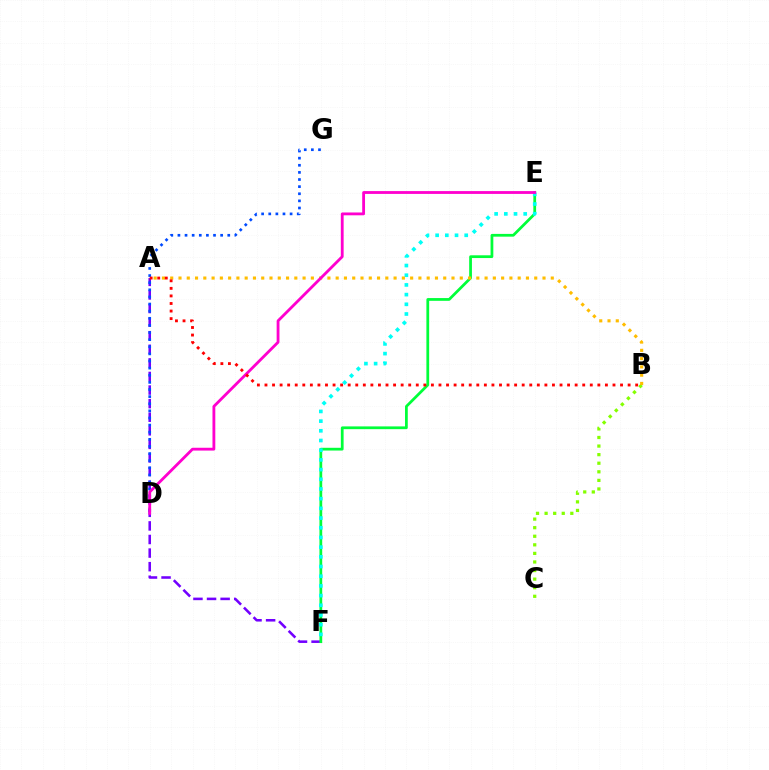{('A', 'F'): [{'color': '#7200ff', 'line_style': 'dashed', 'thickness': 1.85}], ('E', 'F'): [{'color': '#00ff39', 'line_style': 'solid', 'thickness': 1.99}, {'color': '#00fff6', 'line_style': 'dotted', 'thickness': 2.63}], ('D', 'G'): [{'color': '#004bff', 'line_style': 'dotted', 'thickness': 1.93}], ('B', 'C'): [{'color': '#84ff00', 'line_style': 'dotted', 'thickness': 2.33}], ('A', 'B'): [{'color': '#ffbd00', 'line_style': 'dotted', 'thickness': 2.25}, {'color': '#ff0000', 'line_style': 'dotted', 'thickness': 2.06}], ('D', 'E'): [{'color': '#ff00cf', 'line_style': 'solid', 'thickness': 2.03}]}